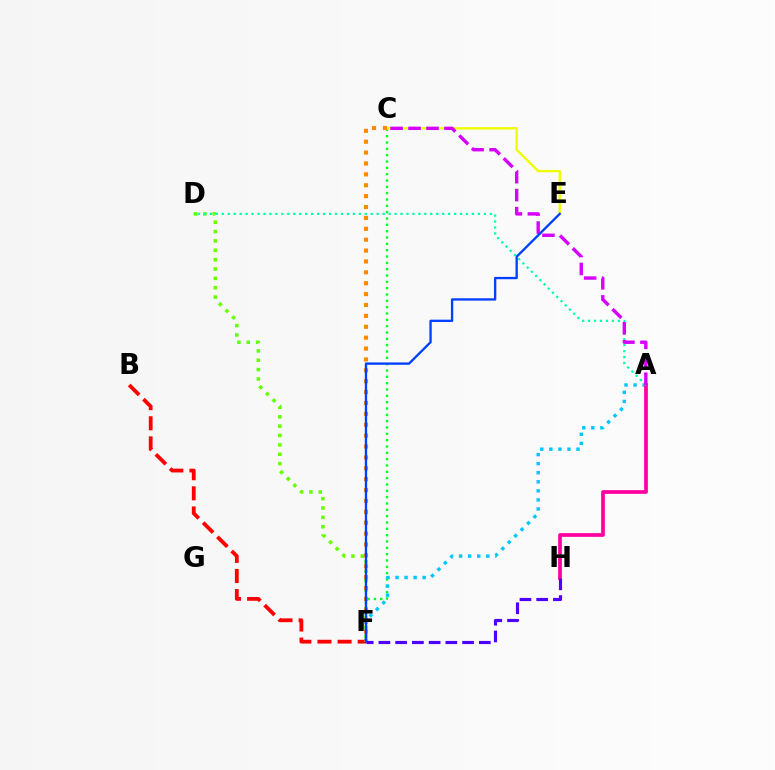{('C', 'F'): [{'color': '#00ff27', 'line_style': 'dotted', 'thickness': 1.72}, {'color': '#ff8800', 'line_style': 'dotted', 'thickness': 2.96}], ('A', 'F'): [{'color': '#00c7ff', 'line_style': 'dotted', 'thickness': 2.46}], ('C', 'E'): [{'color': '#eeff00', 'line_style': 'solid', 'thickness': 1.71}], ('B', 'F'): [{'color': '#ff0000', 'line_style': 'dashed', 'thickness': 2.73}], ('A', 'H'): [{'color': '#ff00a0', 'line_style': 'solid', 'thickness': 2.67}], ('D', 'F'): [{'color': '#66ff00', 'line_style': 'dotted', 'thickness': 2.54}], ('A', 'D'): [{'color': '#00ffaf', 'line_style': 'dotted', 'thickness': 1.62}], ('F', 'H'): [{'color': '#4f00ff', 'line_style': 'dashed', 'thickness': 2.27}], ('A', 'C'): [{'color': '#d600ff', 'line_style': 'dashed', 'thickness': 2.44}], ('E', 'F'): [{'color': '#003fff', 'line_style': 'solid', 'thickness': 1.68}]}